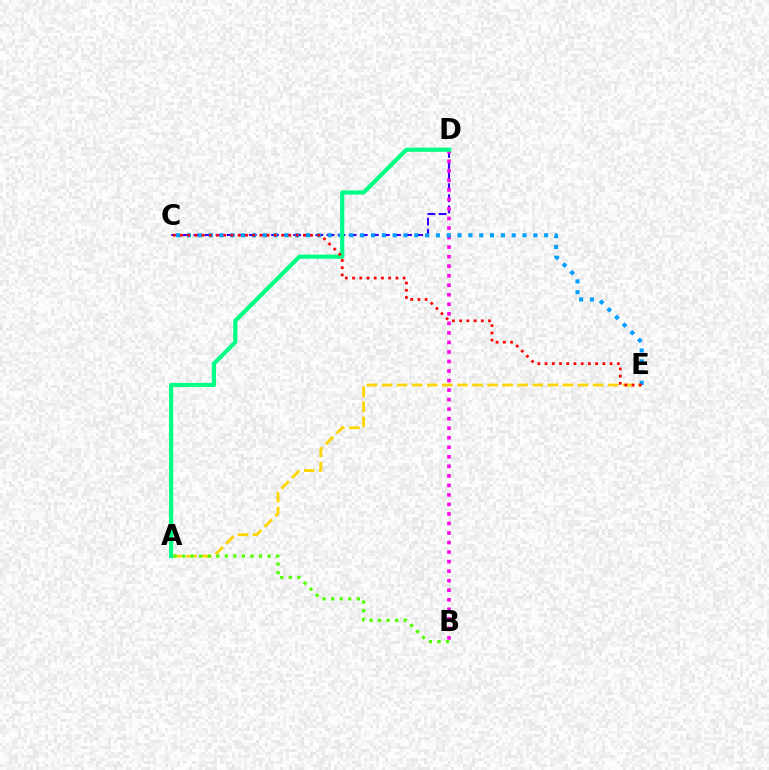{('A', 'E'): [{'color': '#ffd500', 'line_style': 'dashed', 'thickness': 2.05}], ('C', 'D'): [{'color': '#3700ff', 'line_style': 'dashed', 'thickness': 1.51}], ('B', 'D'): [{'color': '#ff00ed', 'line_style': 'dotted', 'thickness': 2.59}], ('C', 'E'): [{'color': '#009eff', 'line_style': 'dotted', 'thickness': 2.94}, {'color': '#ff0000', 'line_style': 'dotted', 'thickness': 1.96}], ('A', 'B'): [{'color': '#4fff00', 'line_style': 'dotted', 'thickness': 2.32}], ('A', 'D'): [{'color': '#00ff86', 'line_style': 'solid', 'thickness': 3.0}]}